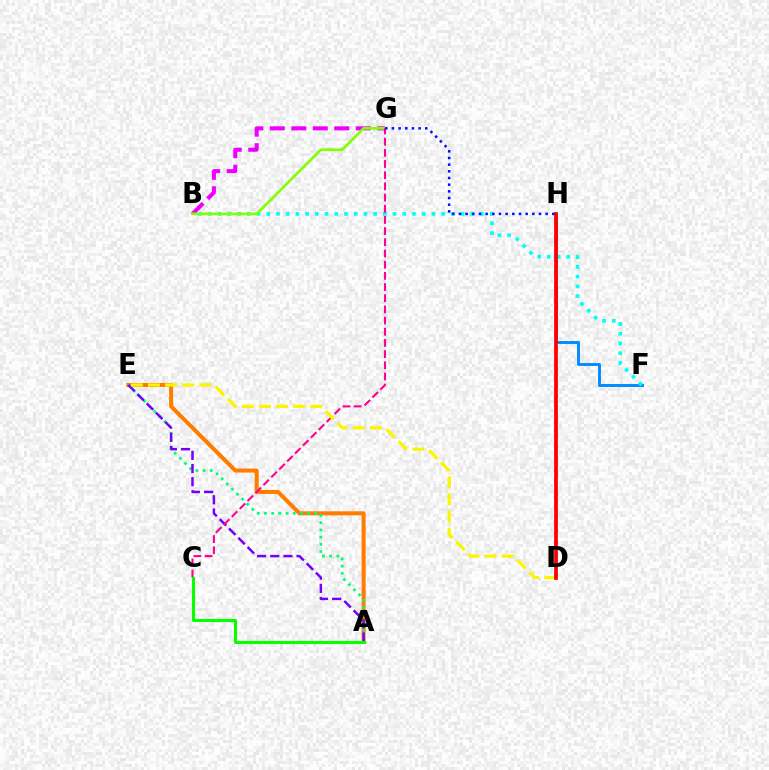{('F', 'H'): [{'color': '#008cff', 'line_style': 'solid', 'thickness': 2.11}], ('A', 'E'): [{'color': '#ff7c00', 'line_style': 'solid', 'thickness': 2.89}, {'color': '#00ff74', 'line_style': 'dotted', 'thickness': 1.95}, {'color': '#7200ff', 'line_style': 'dashed', 'thickness': 1.79}], ('B', 'F'): [{'color': '#00fff6', 'line_style': 'dotted', 'thickness': 2.64}], ('B', 'G'): [{'color': '#ee00ff', 'line_style': 'dashed', 'thickness': 2.92}, {'color': '#84ff00', 'line_style': 'solid', 'thickness': 1.93}], ('C', 'G'): [{'color': '#ff0094', 'line_style': 'dashed', 'thickness': 1.52}], ('D', 'E'): [{'color': '#fcf500', 'line_style': 'dashed', 'thickness': 2.33}], ('D', 'H'): [{'color': '#ff0000', 'line_style': 'solid', 'thickness': 2.72}], ('A', 'C'): [{'color': '#08ff00', 'line_style': 'solid', 'thickness': 2.23}], ('G', 'H'): [{'color': '#0010ff', 'line_style': 'dotted', 'thickness': 1.81}]}